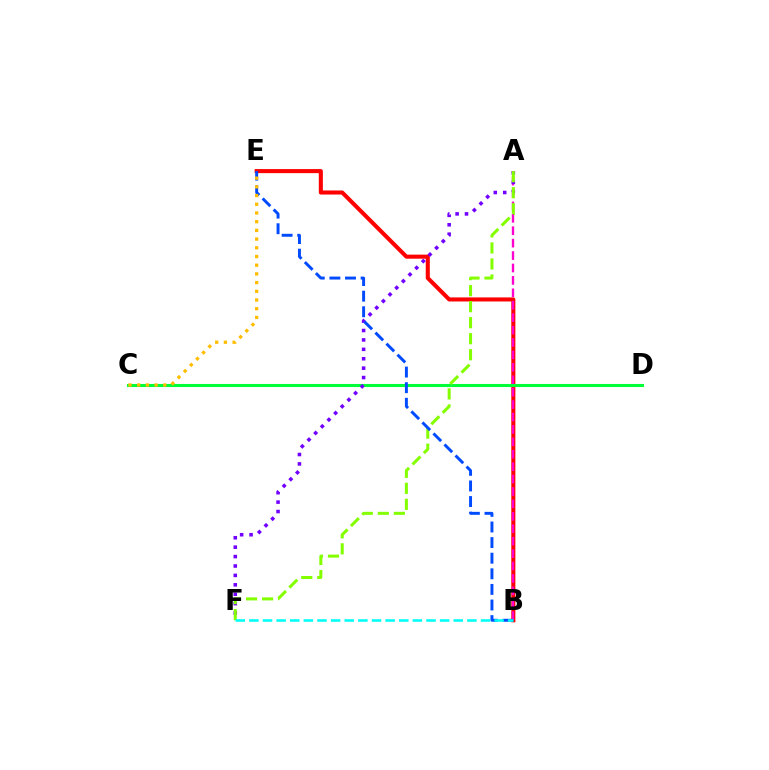{('B', 'E'): [{'color': '#ff0000', 'line_style': 'solid', 'thickness': 2.92}, {'color': '#004bff', 'line_style': 'dashed', 'thickness': 2.12}], ('A', 'B'): [{'color': '#ff00cf', 'line_style': 'dashed', 'thickness': 1.69}], ('C', 'D'): [{'color': '#00ff39', 'line_style': 'solid', 'thickness': 2.22}], ('A', 'F'): [{'color': '#7200ff', 'line_style': 'dotted', 'thickness': 2.56}, {'color': '#84ff00', 'line_style': 'dashed', 'thickness': 2.18}], ('B', 'F'): [{'color': '#00fff6', 'line_style': 'dashed', 'thickness': 1.85}], ('C', 'E'): [{'color': '#ffbd00', 'line_style': 'dotted', 'thickness': 2.36}]}